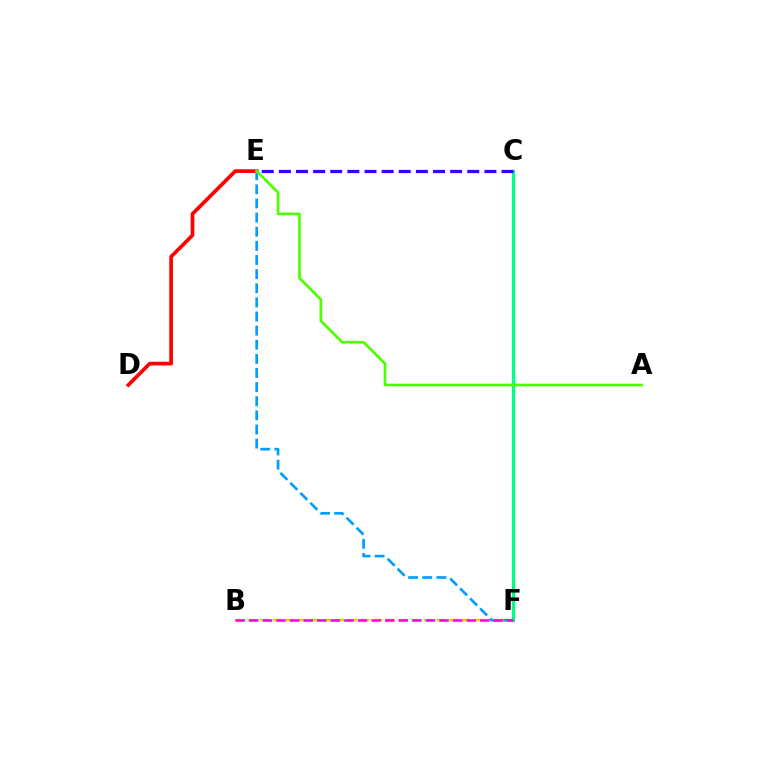{('D', 'E'): [{'color': '#ff0000', 'line_style': 'solid', 'thickness': 2.64}], ('B', 'F'): [{'color': '#ffd500', 'line_style': 'dashed', 'thickness': 1.71}, {'color': '#ff00ed', 'line_style': 'dashed', 'thickness': 1.85}], ('E', 'F'): [{'color': '#009eff', 'line_style': 'dashed', 'thickness': 1.92}], ('C', 'F'): [{'color': '#00ff86', 'line_style': 'solid', 'thickness': 2.33}], ('C', 'E'): [{'color': '#3700ff', 'line_style': 'dashed', 'thickness': 2.33}], ('A', 'E'): [{'color': '#4fff00', 'line_style': 'solid', 'thickness': 1.94}]}